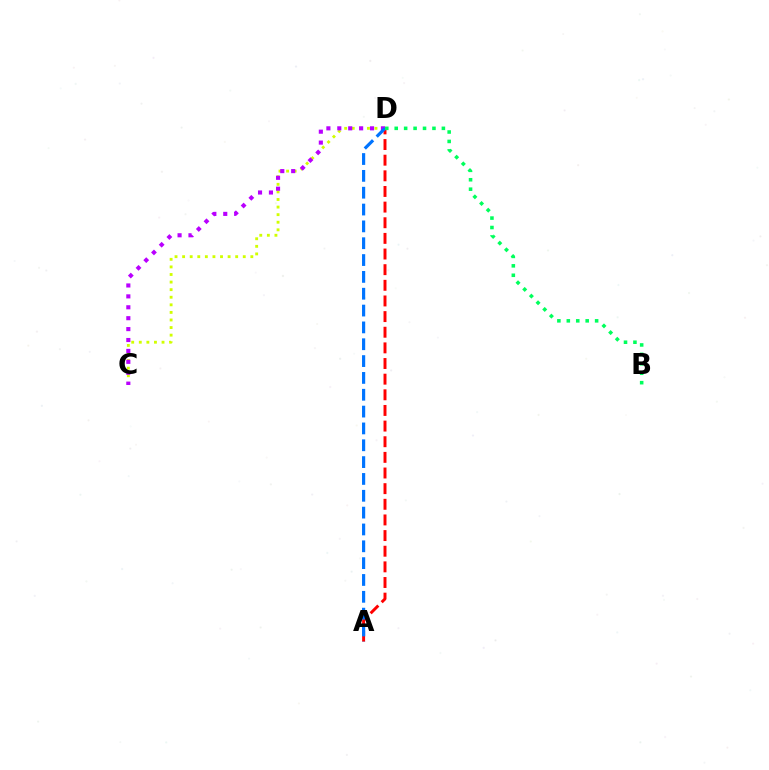{('A', 'D'): [{'color': '#ff0000', 'line_style': 'dashed', 'thickness': 2.12}, {'color': '#0074ff', 'line_style': 'dashed', 'thickness': 2.29}], ('C', 'D'): [{'color': '#d1ff00', 'line_style': 'dotted', 'thickness': 2.06}, {'color': '#b900ff', 'line_style': 'dotted', 'thickness': 2.96}], ('B', 'D'): [{'color': '#00ff5c', 'line_style': 'dotted', 'thickness': 2.56}]}